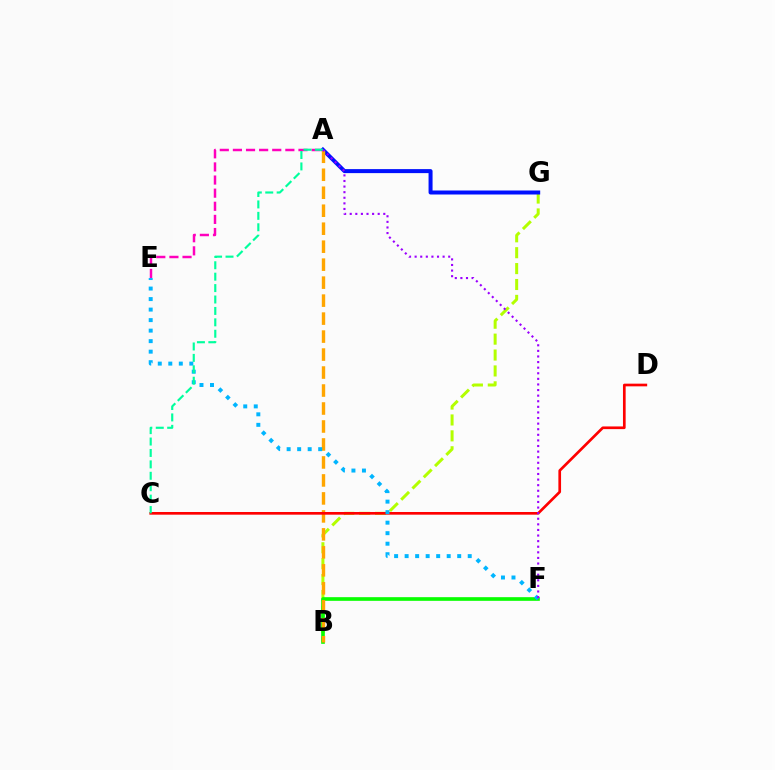{('B', 'G'): [{'color': '#b3ff00', 'line_style': 'dashed', 'thickness': 2.16}], ('A', 'E'): [{'color': '#ff00bd', 'line_style': 'dashed', 'thickness': 1.78}], ('B', 'F'): [{'color': '#08ff00', 'line_style': 'solid', 'thickness': 2.63}], ('A', 'G'): [{'color': '#0010ff', 'line_style': 'solid', 'thickness': 2.88}], ('A', 'B'): [{'color': '#ffa500', 'line_style': 'dashed', 'thickness': 2.44}], ('C', 'D'): [{'color': '#ff0000', 'line_style': 'solid', 'thickness': 1.93}], ('E', 'F'): [{'color': '#00b5ff', 'line_style': 'dotted', 'thickness': 2.86}], ('A', 'C'): [{'color': '#00ff9d', 'line_style': 'dashed', 'thickness': 1.55}], ('A', 'F'): [{'color': '#9b00ff', 'line_style': 'dotted', 'thickness': 1.52}]}